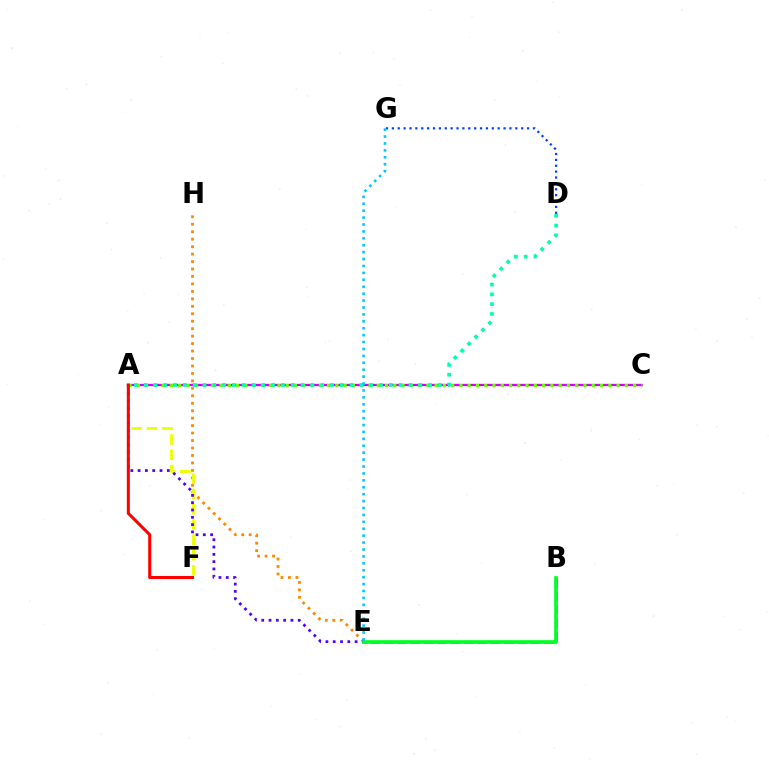{('E', 'H'): [{'color': '#ff8800', 'line_style': 'dotted', 'thickness': 2.03}], ('A', 'C'): [{'color': '#d600ff', 'line_style': 'solid', 'thickness': 1.67}, {'color': '#66ff00', 'line_style': 'dotted', 'thickness': 2.25}], ('B', 'E'): [{'color': '#ff00a0', 'line_style': 'dashed', 'thickness': 1.81}, {'color': '#00ff27', 'line_style': 'solid', 'thickness': 2.65}], ('A', 'F'): [{'color': '#eeff00', 'line_style': 'dashed', 'thickness': 2.08}, {'color': '#ff0000', 'line_style': 'solid', 'thickness': 2.2}], ('A', 'D'): [{'color': '#00ffaf', 'line_style': 'dotted', 'thickness': 2.66}], ('D', 'G'): [{'color': '#003fff', 'line_style': 'dotted', 'thickness': 1.6}], ('A', 'E'): [{'color': '#4f00ff', 'line_style': 'dotted', 'thickness': 1.98}], ('E', 'G'): [{'color': '#00c7ff', 'line_style': 'dotted', 'thickness': 1.88}]}